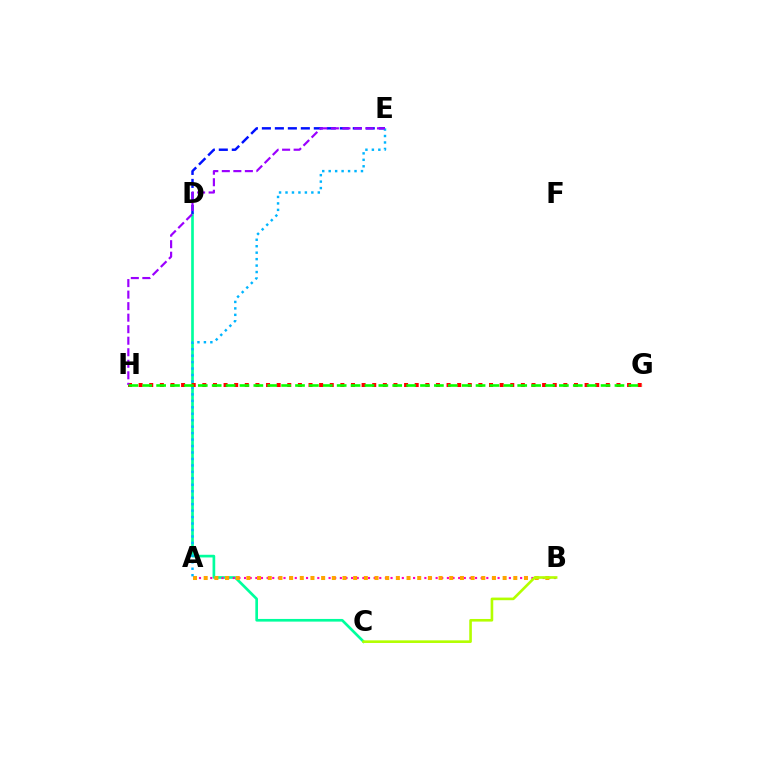{('C', 'D'): [{'color': '#00ff9d', 'line_style': 'solid', 'thickness': 1.93}], ('D', 'E'): [{'color': '#0010ff', 'line_style': 'dashed', 'thickness': 1.76}], ('A', 'B'): [{'color': '#ff00bd', 'line_style': 'dotted', 'thickness': 1.53}, {'color': '#ffa500', 'line_style': 'dotted', 'thickness': 2.9}], ('B', 'C'): [{'color': '#b3ff00', 'line_style': 'solid', 'thickness': 1.89}], ('G', 'H'): [{'color': '#ff0000', 'line_style': 'dotted', 'thickness': 2.88}, {'color': '#08ff00', 'line_style': 'dashed', 'thickness': 1.89}], ('A', 'E'): [{'color': '#00b5ff', 'line_style': 'dotted', 'thickness': 1.75}], ('E', 'H'): [{'color': '#9b00ff', 'line_style': 'dashed', 'thickness': 1.57}]}